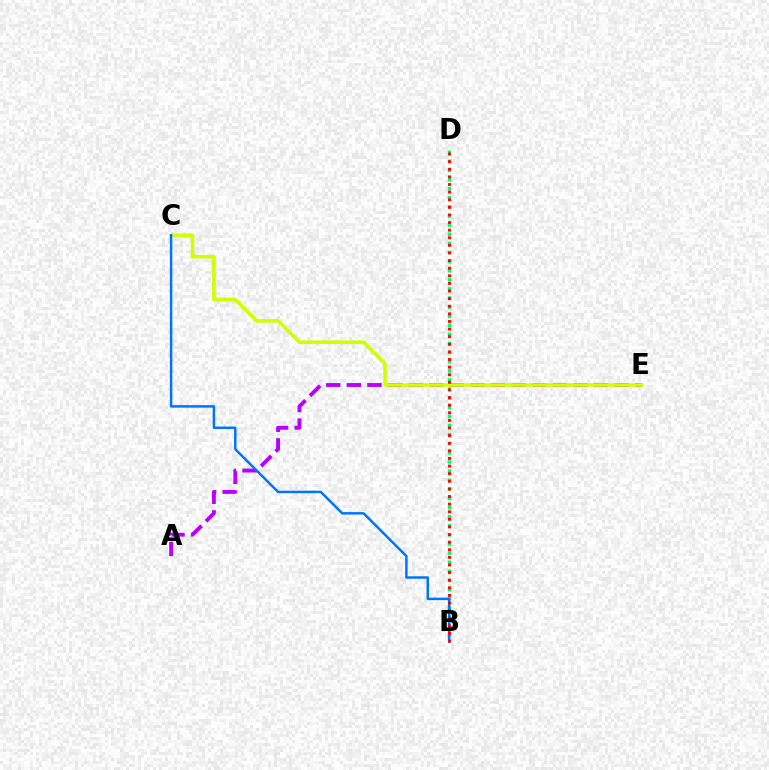{('A', 'E'): [{'color': '#b900ff', 'line_style': 'dashed', 'thickness': 2.8}], ('C', 'E'): [{'color': '#d1ff00', 'line_style': 'solid', 'thickness': 2.6}], ('B', 'D'): [{'color': '#00ff5c', 'line_style': 'dotted', 'thickness': 2.48}, {'color': '#ff0000', 'line_style': 'dotted', 'thickness': 2.07}], ('B', 'C'): [{'color': '#0074ff', 'line_style': 'solid', 'thickness': 1.78}]}